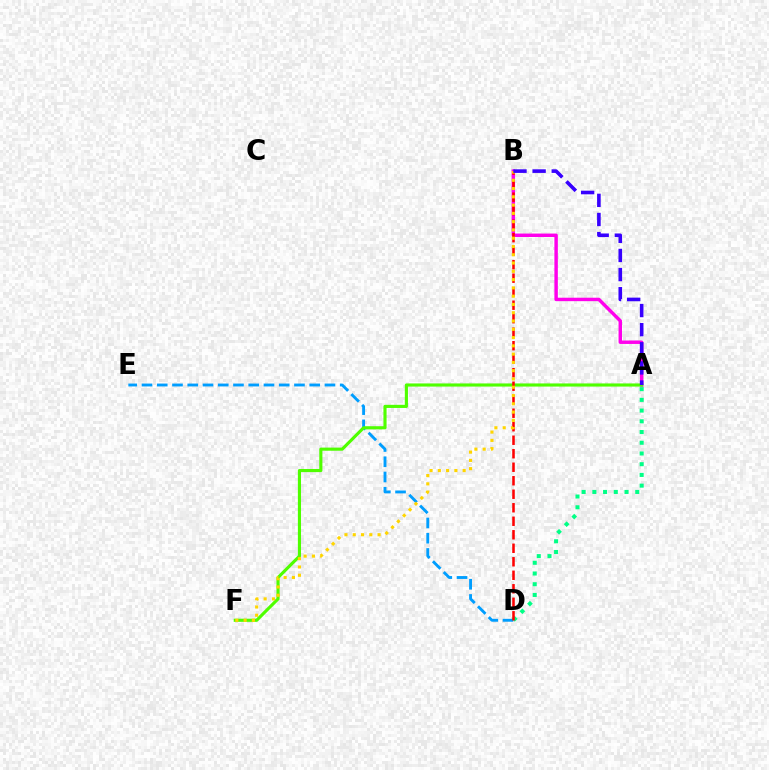{('D', 'E'): [{'color': '#009eff', 'line_style': 'dashed', 'thickness': 2.07}], ('A', 'D'): [{'color': '#00ff86', 'line_style': 'dotted', 'thickness': 2.91}], ('A', 'B'): [{'color': '#ff00ed', 'line_style': 'solid', 'thickness': 2.48}, {'color': '#3700ff', 'line_style': 'dashed', 'thickness': 2.6}], ('A', 'F'): [{'color': '#4fff00', 'line_style': 'solid', 'thickness': 2.26}], ('B', 'D'): [{'color': '#ff0000', 'line_style': 'dashed', 'thickness': 1.83}], ('B', 'F'): [{'color': '#ffd500', 'line_style': 'dotted', 'thickness': 2.25}]}